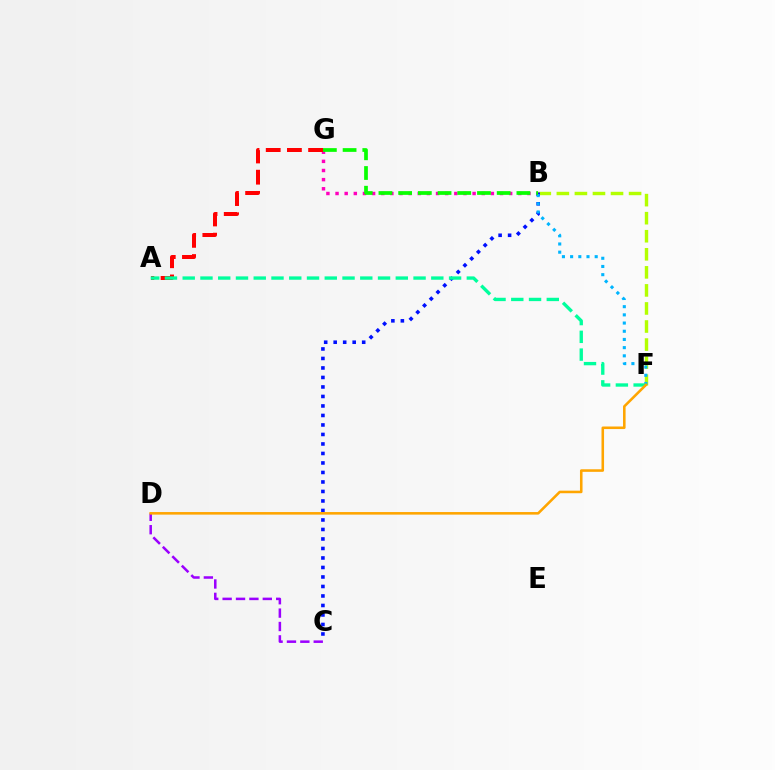{('B', 'G'): [{'color': '#ff00bd', 'line_style': 'dotted', 'thickness': 2.48}, {'color': '#08ff00', 'line_style': 'dashed', 'thickness': 2.68}], ('B', 'F'): [{'color': '#b3ff00', 'line_style': 'dashed', 'thickness': 2.45}, {'color': '#00b5ff', 'line_style': 'dotted', 'thickness': 2.23}], ('B', 'C'): [{'color': '#0010ff', 'line_style': 'dotted', 'thickness': 2.58}], ('A', 'G'): [{'color': '#ff0000', 'line_style': 'dashed', 'thickness': 2.88}], ('C', 'D'): [{'color': '#9b00ff', 'line_style': 'dashed', 'thickness': 1.82}], ('A', 'F'): [{'color': '#00ff9d', 'line_style': 'dashed', 'thickness': 2.41}], ('D', 'F'): [{'color': '#ffa500', 'line_style': 'solid', 'thickness': 1.85}]}